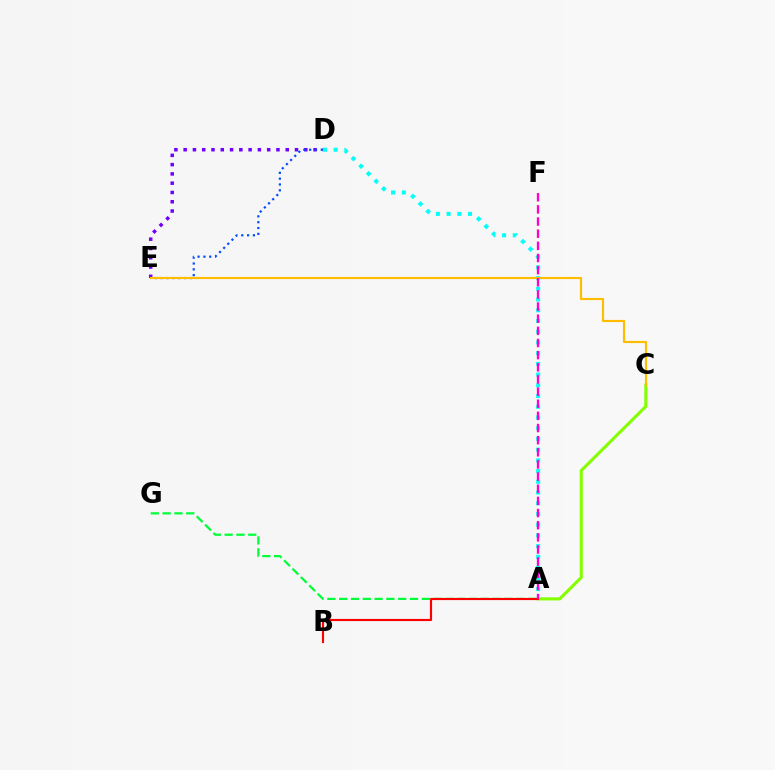{('A', 'G'): [{'color': '#00ff39', 'line_style': 'dashed', 'thickness': 1.6}], ('A', 'C'): [{'color': '#84ff00', 'line_style': 'solid', 'thickness': 2.22}], ('A', 'D'): [{'color': '#00fff6', 'line_style': 'dotted', 'thickness': 2.91}], ('D', 'E'): [{'color': '#7200ff', 'line_style': 'dotted', 'thickness': 2.52}, {'color': '#004bff', 'line_style': 'dotted', 'thickness': 1.58}], ('C', 'E'): [{'color': '#ffbd00', 'line_style': 'solid', 'thickness': 1.55}], ('A', 'B'): [{'color': '#ff0000', 'line_style': 'solid', 'thickness': 1.54}], ('A', 'F'): [{'color': '#ff00cf', 'line_style': 'dashed', 'thickness': 1.65}]}